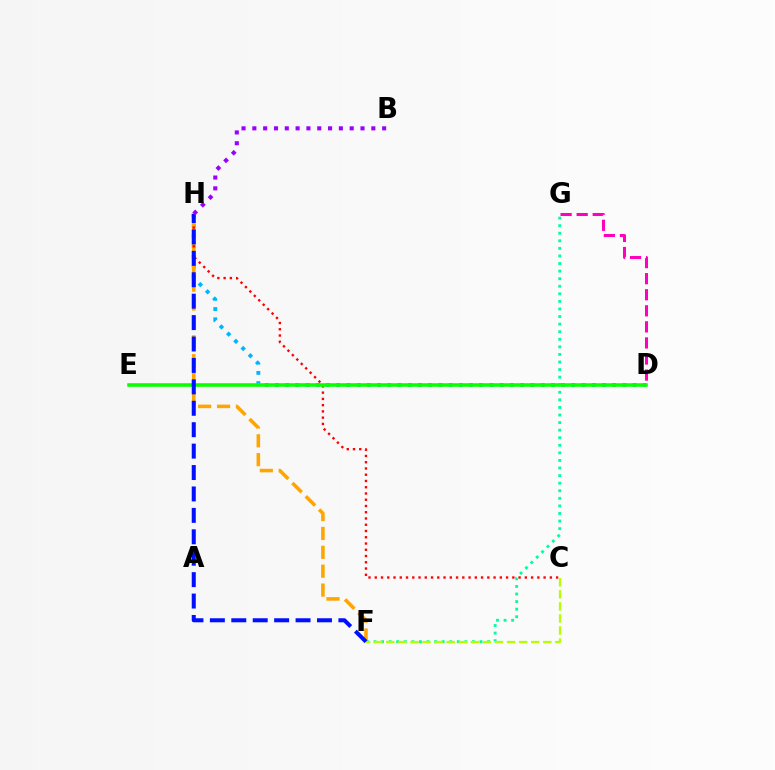{('D', 'H'): [{'color': '#00b5ff', 'line_style': 'dotted', 'thickness': 2.78}], ('F', 'G'): [{'color': '#00ff9d', 'line_style': 'dotted', 'thickness': 2.06}], ('D', 'G'): [{'color': '#ff00bd', 'line_style': 'dashed', 'thickness': 2.18}], ('F', 'H'): [{'color': '#ffa500', 'line_style': 'dashed', 'thickness': 2.56}, {'color': '#0010ff', 'line_style': 'dashed', 'thickness': 2.91}], ('C', 'H'): [{'color': '#ff0000', 'line_style': 'dotted', 'thickness': 1.7}], ('D', 'E'): [{'color': '#08ff00', 'line_style': 'solid', 'thickness': 2.55}], ('C', 'F'): [{'color': '#b3ff00', 'line_style': 'dashed', 'thickness': 1.64}], ('B', 'H'): [{'color': '#9b00ff', 'line_style': 'dotted', 'thickness': 2.94}]}